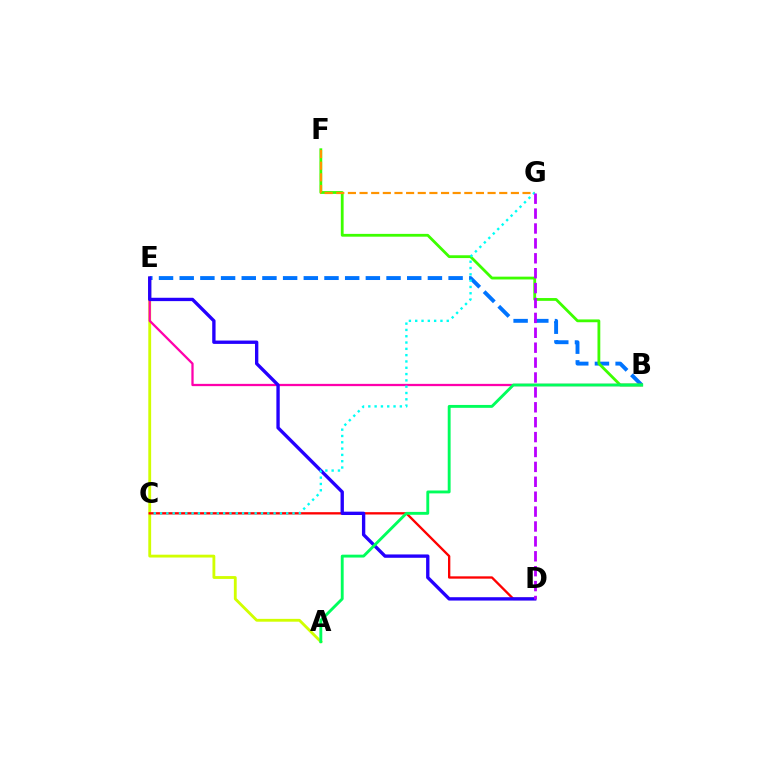{('A', 'E'): [{'color': '#d1ff00', 'line_style': 'solid', 'thickness': 2.04}], ('B', 'E'): [{'color': '#0074ff', 'line_style': 'dashed', 'thickness': 2.81}, {'color': '#ff00ac', 'line_style': 'solid', 'thickness': 1.64}], ('B', 'F'): [{'color': '#3dff00', 'line_style': 'solid', 'thickness': 2.02}], ('F', 'G'): [{'color': '#ff9400', 'line_style': 'dashed', 'thickness': 1.58}], ('C', 'D'): [{'color': '#ff0000', 'line_style': 'solid', 'thickness': 1.68}], ('D', 'E'): [{'color': '#2500ff', 'line_style': 'solid', 'thickness': 2.41}], ('A', 'B'): [{'color': '#00ff5c', 'line_style': 'solid', 'thickness': 2.07}], ('C', 'G'): [{'color': '#00fff6', 'line_style': 'dotted', 'thickness': 1.71}], ('D', 'G'): [{'color': '#b900ff', 'line_style': 'dashed', 'thickness': 2.02}]}